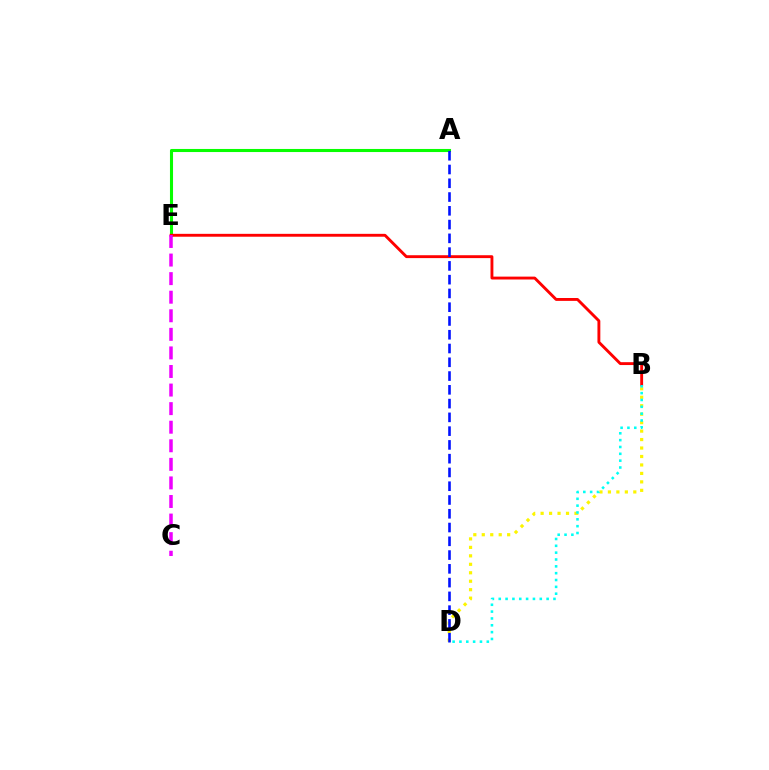{('A', 'E'): [{'color': '#08ff00', 'line_style': 'solid', 'thickness': 2.21}], ('B', 'E'): [{'color': '#ff0000', 'line_style': 'solid', 'thickness': 2.07}], ('B', 'D'): [{'color': '#fcf500', 'line_style': 'dotted', 'thickness': 2.3}, {'color': '#00fff6', 'line_style': 'dotted', 'thickness': 1.86}], ('A', 'D'): [{'color': '#0010ff', 'line_style': 'dashed', 'thickness': 1.87}], ('C', 'E'): [{'color': '#ee00ff', 'line_style': 'dashed', 'thickness': 2.52}]}